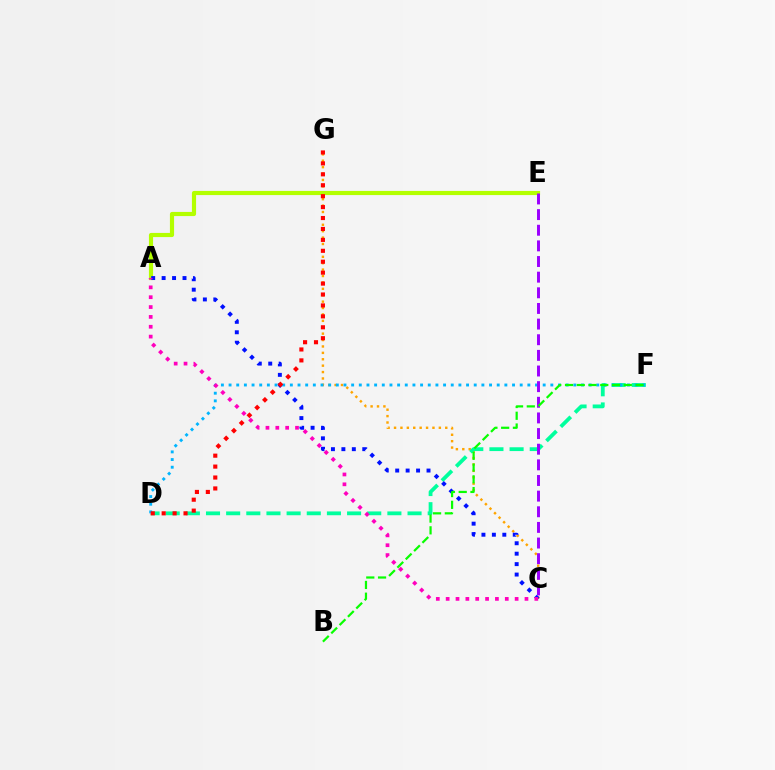{('C', 'G'): [{'color': '#ffa500', 'line_style': 'dotted', 'thickness': 1.74}], ('D', 'F'): [{'color': '#00ff9d', 'line_style': 'dashed', 'thickness': 2.74}, {'color': '#00b5ff', 'line_style': 'dotted', 'thickness': 2.08}], ('A', 'E'): [{'color': '#b3ff00', 'line_style': 'solid', 'thickness': 2.99}], ('A', 'C'): [{'color': '#0010ff', 'line_style': 'dotted', 'thickness': 2.84}, {'color': '#ff00bd', 'line_style': 'dotted', 'thickness': 2.68}], ('C', 'E'): [{'color': '#9b00ff', 'line_style': 'dashed', 'thickness': 2.12}], ('B', 'F'): [{'color': '#08ff00', 'line_style': 'dashed', 'thickness': 1.6}], ('D', 'G'): [{'color': '#ff0000', 'line_style': 'dotted', 'thickness': 2.97}]}